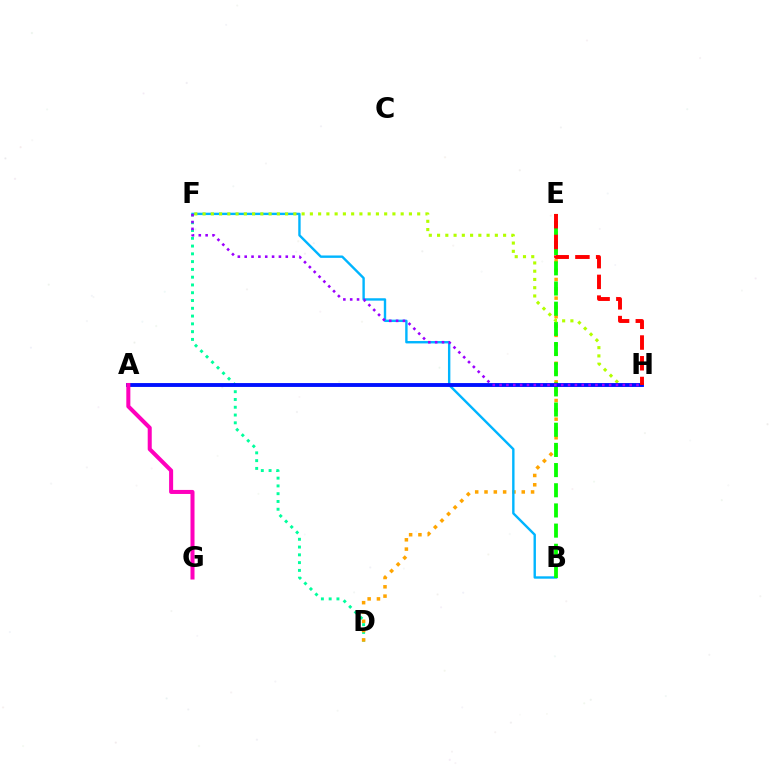{('D', 'F'): [{'color': '#00ff9d', 'line_style': 'dotted', 'thickness': 2.11}], ('D', 'E'): [{'color': '#ffa500', 'line_style': 'dotted', 'thickness': 2.53}], ('B', 'F'): [{'color': '#00b5ff', 'line_style': 'solid', 'thickness': 1.72}], ('B', 'E'): [{'color': '#08ff00', 'line_style': 'dashed', 'thickness': 2.74}], ('F', 'H'): [{'color': '#b3ff00', 'line_style': 'dotted', 'thickness': 2.24}, {'color': '#9b00ff', 'line_style': 'dotted', 'thickness': 1.86}], ('A', 'H'): [{'color': '#0010ff', 'line_style': 'solid', 'thickness': 2.78}], ('E', 'H'): [{'color': '#ff0000', 'line_style': 'dashed', 'thickness': 2.82}], ('A', 'G'): [{'color': '#ff00bd', 'line_style': 'solid', 'thickness': 2.9}]}